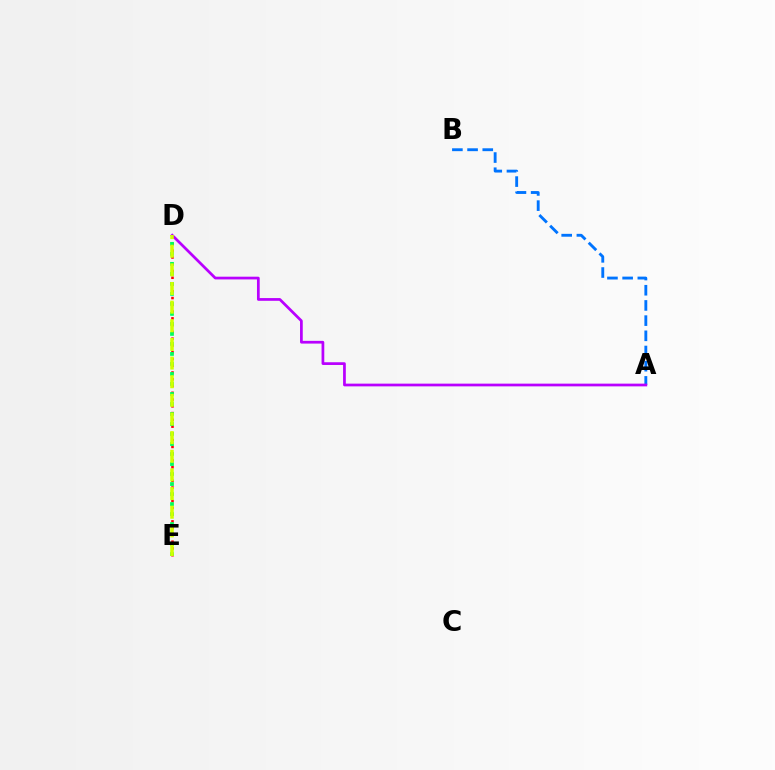{('A', 'B'): [{'color': '#0074ff', 'line_style': 'dashed', 'thickness': 2.06}], ('D', 'E'): [{'color': '#ff0000', 'line_style': 'dotted', 'thickness': 1.84}, {'color': '#00ff5c', 'line_style': 'dotted', 'thickness': 2.72}, {'color': '#d1ff00', 'line_style': 'dashed', 'thickness': 2.53}], ('A', 'D'): [{'color': '#b900ff', 'line_style': 'solid', 'thickness': 1.96}]}